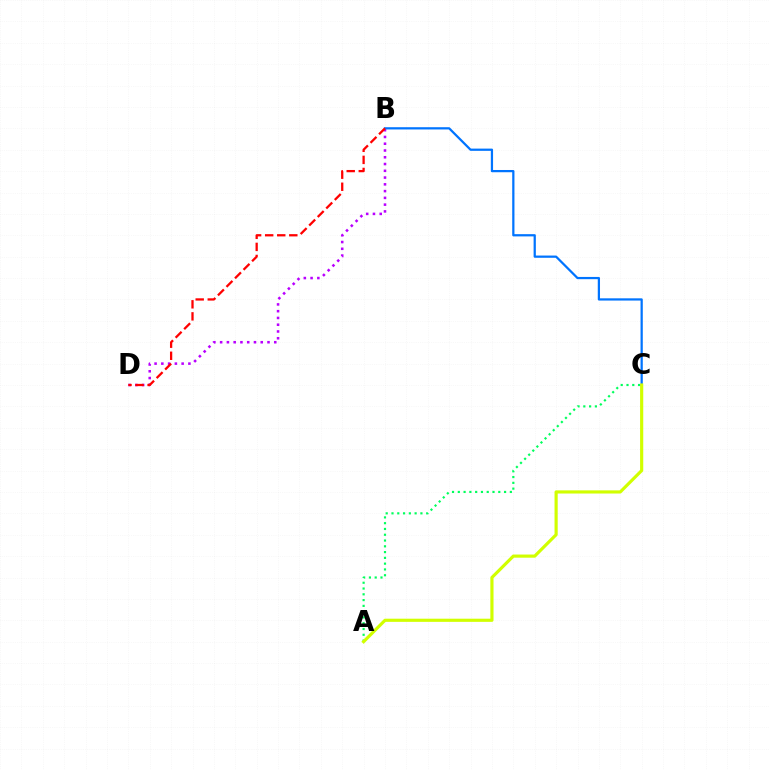{('B', 'D'): [{'color': '#b900ff', 'line_style': 'dotted', 'thickness': 1.84}, {'color': '#ff0000', 'line_style': 'dashed', 'thickness': 1.64}], ('A', 'C'): [{'color': '#00ff5c', 'line_style': 'dotted', 'thickness': 1.57}, {'color': '#d1ff00', 'line_style': 'solid', 'thickness': 2.27}], ('B', 'C'): [{'color': '#0074ff', 'line_style': 'solid', 'thickness': 1.61}]}